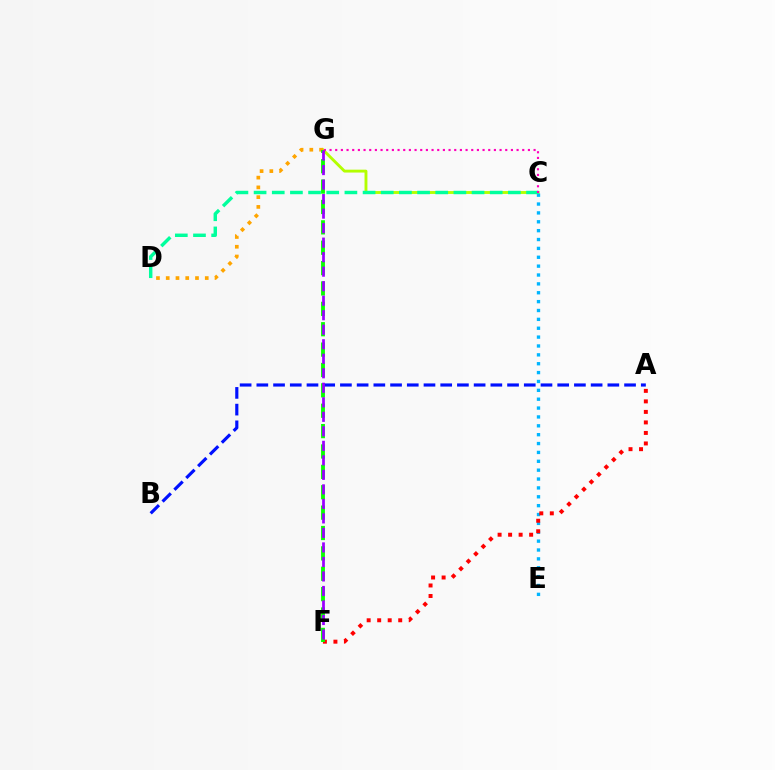{('C', 'G'): [{'color': '#b3ff00', 'line_style': 'solid', 'thickness': 2.07}, {'color': '#ff00bd', 'line_style': 'dotted', 'thickness': 1.54}], ('C', 'E'): [{'color': '#00b5ff', 'line_style': 'dotted', 'thickness': 2.41}], ('A', 'F'): [{'color': '#ff0000', 'line_style': 'dotted', 'thickness': 2.86}], ('D', 'G'): [{'color': '#ffa500', 'line_style': 'dotted', 'thickness': 2.65}], ('F', 'G'): [{'color': '#08ff00', 'line_style': 'dashed', 'thickness': 2.77}, {'color': '#9b00ff', 'line_style': 'dashed', 'thickness': 1.97}], ('C', 'D'): [{'color': '#00ff9d', 'line_style': 'dashed', 'thickness': 2.47}], ('A', 'B'): [{'color': '#0010ff', 'line_style': 'dashed', 'thickness': 2.27}]}